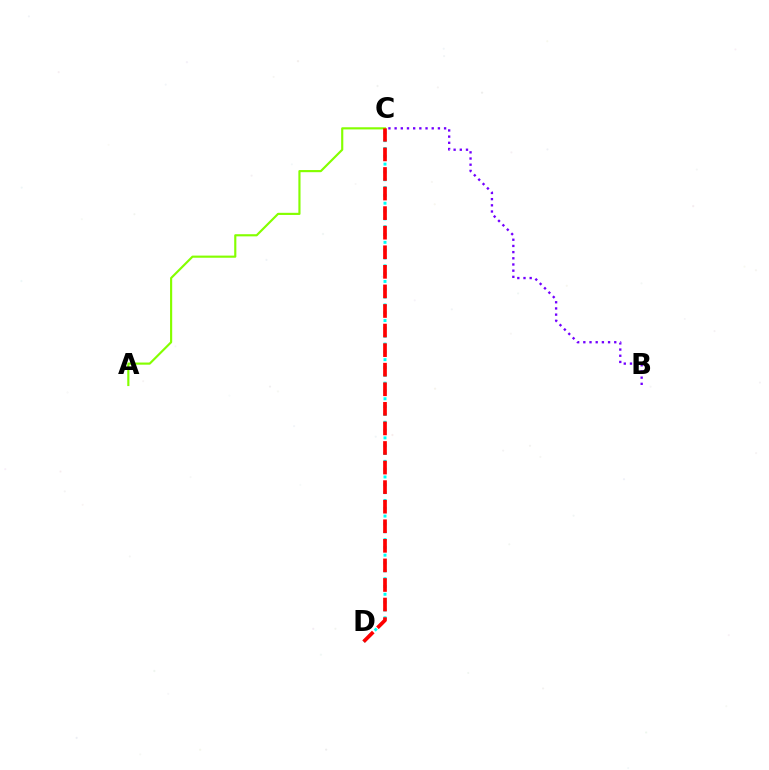{('B', 'C'): [{'color': '#7200ff', 'line_style': 'dotted', 'thickness': 1.68}], ('A', 'C'): [{'color': '#84ff00', 'line_style': 'solid', 'thickness': 1.55}], ('C', 'D'): [{'color': '#00fff6', 'line_style': 'dotted', 'thickness': 2.13}, {'color': '#ff0000', 'line_style': 'dashed', 'thickness': 2.66}]}